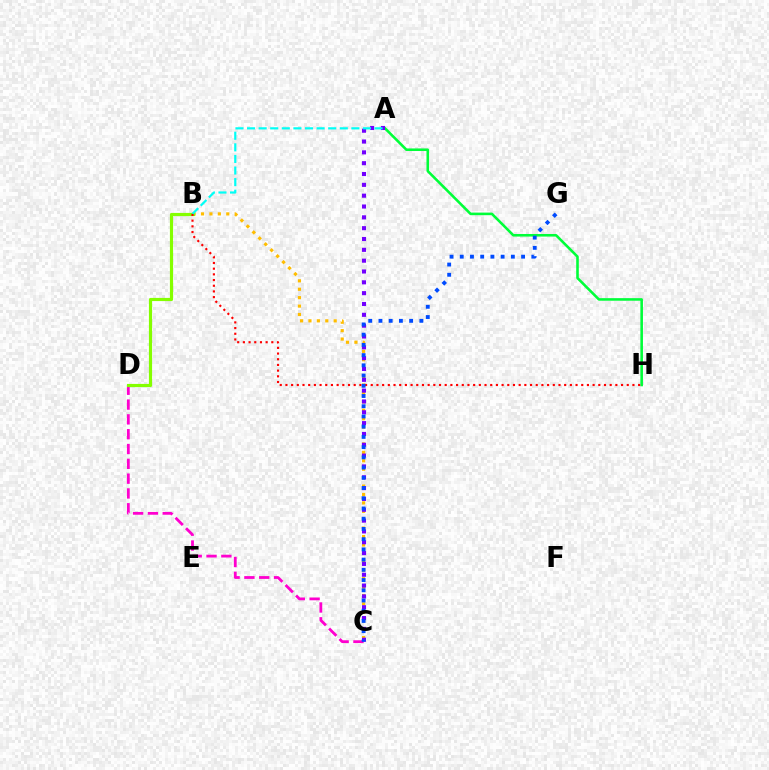{('A', 'H'): [{'color': '#00ff39', 'line_style': 'solid', 'thickness': 1.86}], ('C', 'D'): [{'color': '#ff00cf', 'line_style': 'dashed', 'thickness': 2.01}], ('B', 'C'): [{'color': '#ffbd00', 'line_style': 'dotted', 'thickness': 2.29}], ('B', 'D'): [{'color': '#84ff00', 'line_style': 'solid', 'thickness': 2.28}], ('A', 'C'): [{'color': '#7200ff', 'line_style': 'dotted', 'thickness': 2.94}], ('A', 'B'): [{'color': '#00fff6', 'line_style': 'dashed', 'thickness': 1.57}], ('B', 'H'): [{'color': '#ff0000', 'line_style': 'dotted', 'thickness': 1.55}], ('C', 'G'): [{'color': '#004bff', 'line_style': 'dotted', 'thickness': 2.78}]}